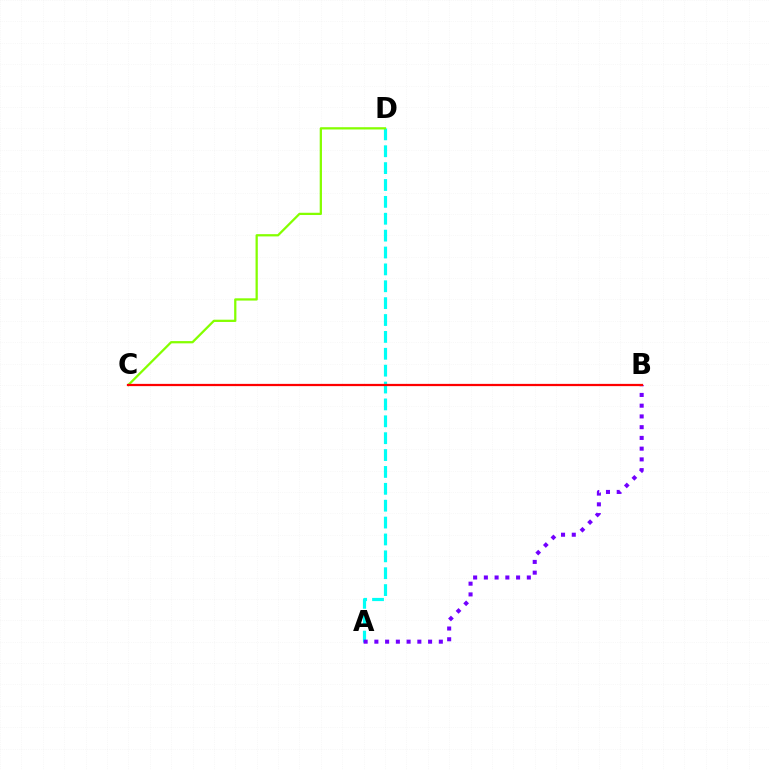{('A', 'D'): [{'color': '#00fff6', 'line_style': 'dashed', 'thickness': 2.29}], ('C', 'D'): [{'color': '#84ff00', 'line_style': 'solid', 'thickness': 1.63}], ('A', 'B'): [{'color': '#7200ff', 'line_style': 'dotted', 'thickness': 2.92}], ('B', 'C'): [{'color': '#ff0000', 'line_style': 'solid', 'thickness': 1.62}]}